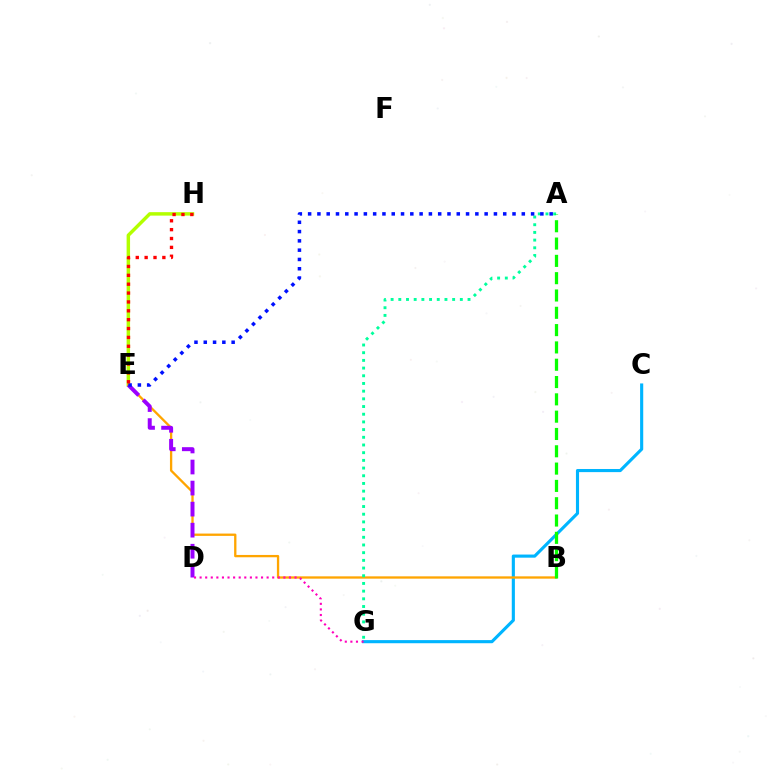{('C', 'G'): [{'color': '#00b5ff', 'line_style': 'solid', 'thickness': 2.25}], ('E', 'H'): [{'color': '#b3ff00', 'line_style': 'solid', 'thickness': 2.49}, {'color': '#ff0000', 'line_style': 'dotted', 'thickness': 2.41}], ('B', 'E'): [{'color': '#ffa500', 'line_style': 'solid', 'thickness': 1.67}], ('D', 'E'): [{'color': '#9b00ff', 'line_style': 'dashed', 'thickness': 2.86}], ('A', 'G'): [{'color': '#00ff9d', 'line_style': 'dotted', 'thickness': 2.09}], ('A', 'E'): [{'color': '#0010ff', 'line_style': 'dotted', 'thickness': 2.52}], ('A', 'B'): [{'color': '#08ff00', 'line_style': 'dashed', 'thickness': 2.35}], ('D', 'G'): [{'color': '#ff00bd', 'line_style': 'dotted', 'thickness': 1.52}]}